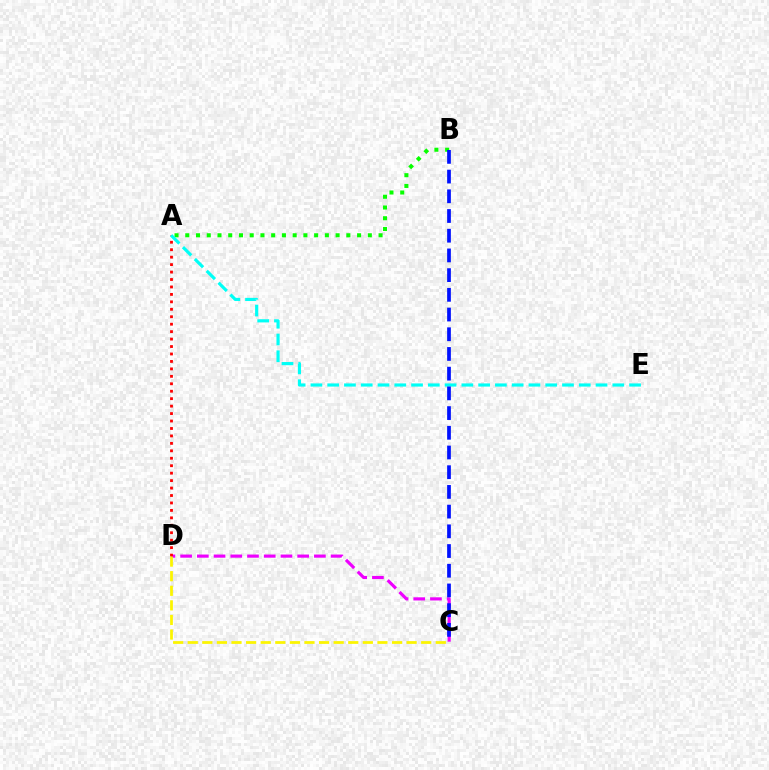{('C', 'D'): [{'color': '#ee00ff', 'line_style': 'dashed', 'thickness': 2.27}, {'color': '#fcf500', 'line_style': 'dashed', 'thickness': 1.98}], ('A', 'D'): [{'color': '#ff0000', 'line_style': 'dotted', 'thickness': 2.02}], ('A', 'B'): [{'color': '#08ff00', 'line_style': 'dotted', 'thickness': 2.92}], ('A', 'E'): [{'color': '#00fff6', 'line_style': 'dashed', 'thickness': 2.28}], ('B', 'C'): [{'color': '#0010ff', 'line_style': 'dashed', 'thickness': 2.68}]}